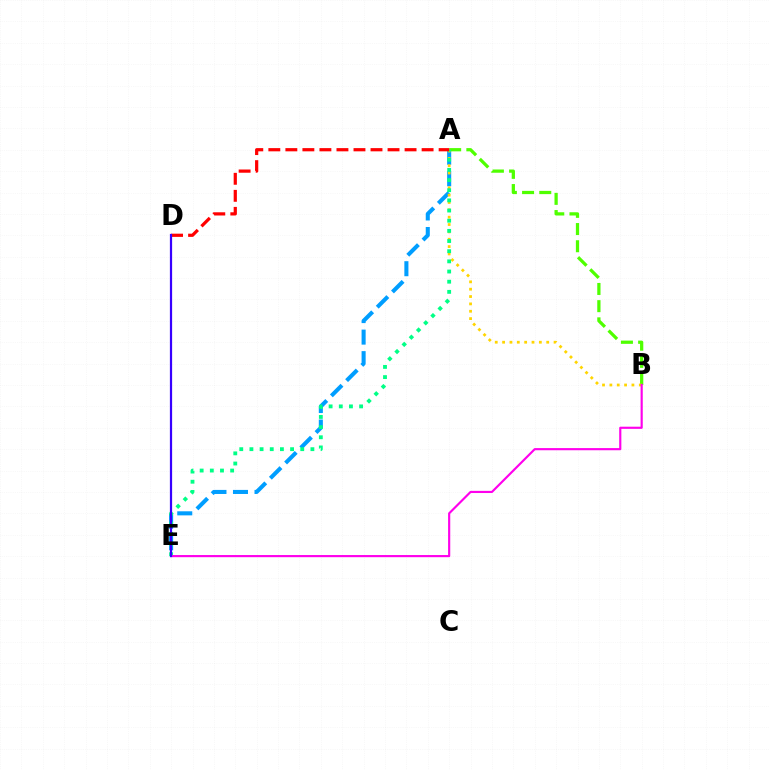{('A', 'E'): [{'color': '#009eff', 'line_style': 'dashed', 'thickness': 2.92}, {'color': '#00ff86', 'line_style': 'dotted', 'thickness': 2.76}], ('A', 'B'): [{'color': '#4fff00', 'line_style': 'dashed', 'thickness': 2.34}, {'color': '#ffd500', 'line_style': 'dotted', 'thickness': 2.0}], ('A', 'D'): [{'color': '#ff0000', 'line_style': 'dashed', 'thickness': 2.31}], ('B', 'E'): [{'color': '#ff00ed', 'line_style': 'solid', 'thickness': 1.55}], ('D', 'E'): [{'color': '#3700ff', 'line_style': 'solid', 'thickness': 1.6}]}